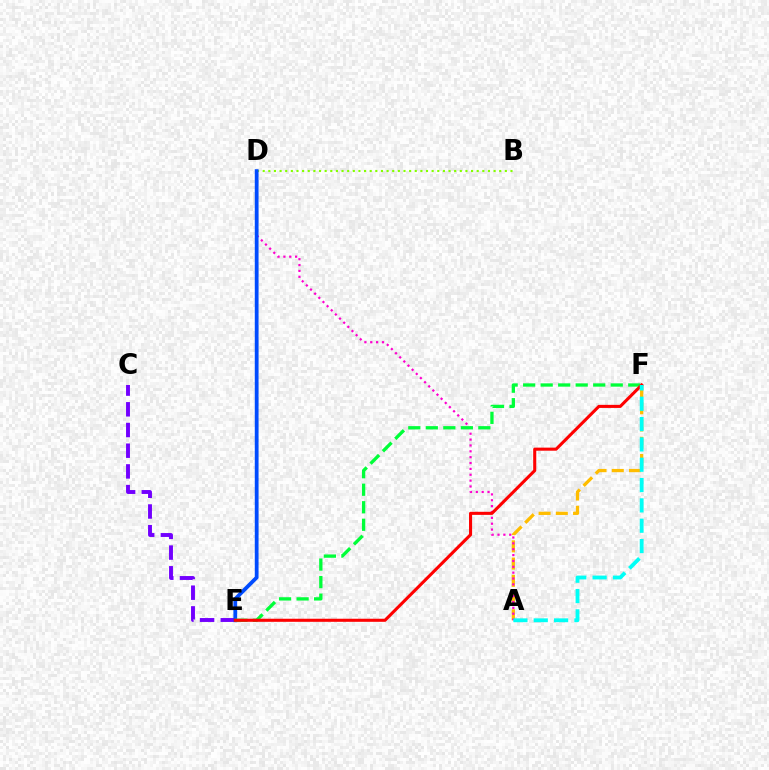{('C', 'E'): [{'color': '#7200ff', 'line_style': 'dashed', 'thickness': 2.81}], ('A', 'F'): [{'color': '#ffbd00', 'line_style': 'dashed', 'thickness': 2.34}, {'color': '#00fff6', 'line_style': 'dashed', 'thickness': 2.76}], ('A', 'D'): [{'color': '#ff00cf', 'line_style': 'dotted', 'thickness': 1.59}], ('B', 'D'): [{'color': '#84ff00', 'line_style': 'dotted', 'thickness': 1.53}], ('D', 'E'): [{'color': '#004bff', 'line_style': 'solid', 'thickness': 2.72}], ('E', 'F'): [{'color': '#00ff39', 'line_style': 'dashed', 'thickness': 2.38}, {'color': '#ff0000', 'line_style': 'solid', 'thickness': 2.21}]}